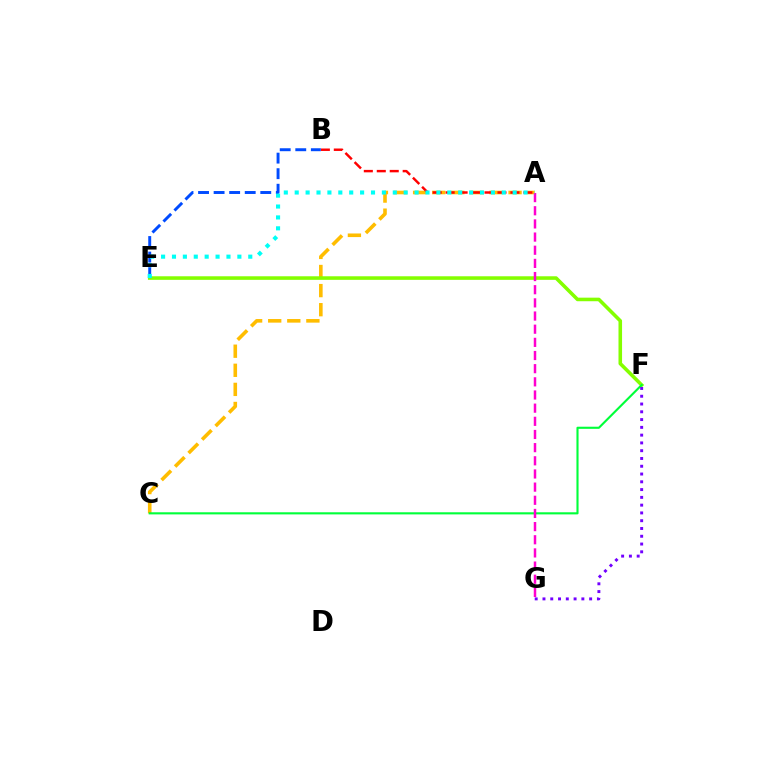{('A', 'C'): [{'color': '#ffbd00', 'line_style': 'dashed', 'thickness': 2.59}], ('E', 'F'): [{'color': '#84ff00', 'line_style': 'solid', 'thickness': 2.57}], ('A', 'B'): [{'color': '#ff0000', 'line_style': 'dashed', 'thickness': 1.76}], ('C', 'F'): [{'color': '#00ff39', 'line_style': 'solid', 'thickness': 1.53}], ('B', 'E'): [{'color': '#004bff', 'line_style': 'dashed', 'thickness': 2.11}], ('A', 'G'): [{'color': '#ff00cf', 'line_style': 'dashed', 'thickness': 1.79}], ('A', 'E'): [{'color': '#00fff6', 'line_style': 'dotted', 'thickness': 2.96}], ('F', 'G'): [{'color': '#7200ff', 'line_style': 'dotted', 'thickness': 2.11}]}